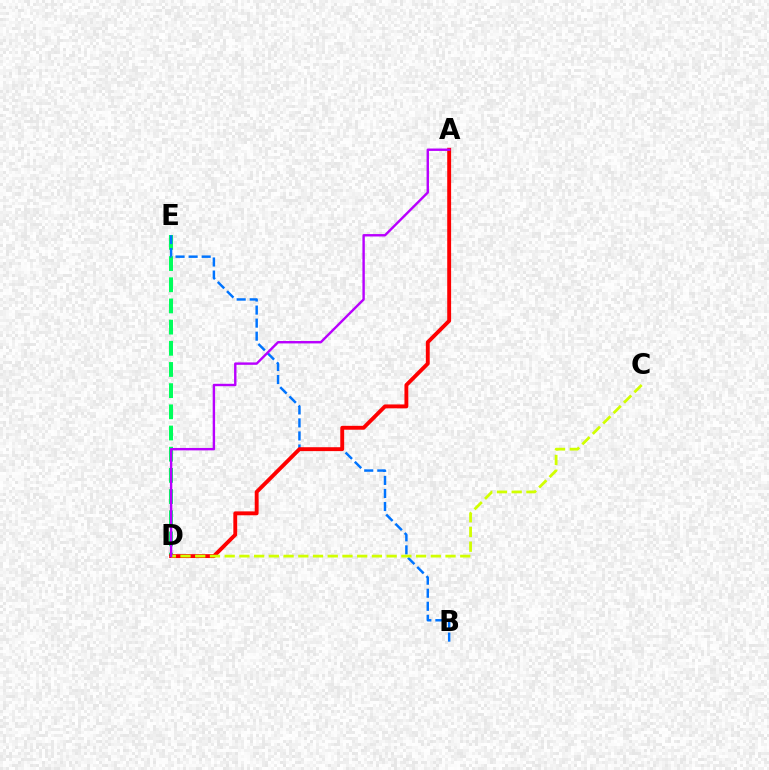{('D', 'E'): [{'color': '#00ff5c', 'line_style': 'dashed', 'thickness': 2.88}], ('B', 'E'): [{'color': '#0074ff', 'line_style': 'dashed', 'thickness': 1.77}], ('A', 'D'): [{'color': '#ff0000', 'line_style': 'solid', 'thickness': 2.8}, {'color': '#b900ff', 'line_style': 'solid', 'thickness': 1.73}], ('C', 'D'): [{'color': '#d1ff00', 'line_style': 'dashed', 'thickness': 2.0}]}